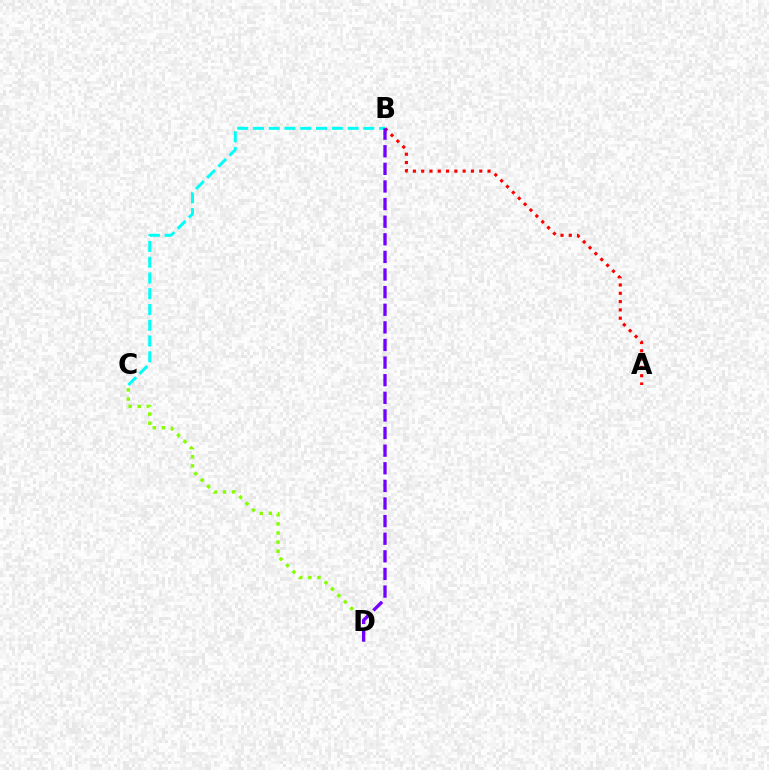{('A', 'B'): [{'color': '#ff0000', 'line_style': 'dotted', 'thickness': 2.25}], ('C', 'D'): [{'color': '#84ff00', 'line_style': 'dotted', 'thickness': 2.48}], ('B', 'C'): [{'color': '#00fff6', 'line_style': 'dashed', 'thickness': 2.14}], ('B', 'D'): [{'color': '#7200ff', 'line_style': 'dashed', 'thickness': 2.39}]}